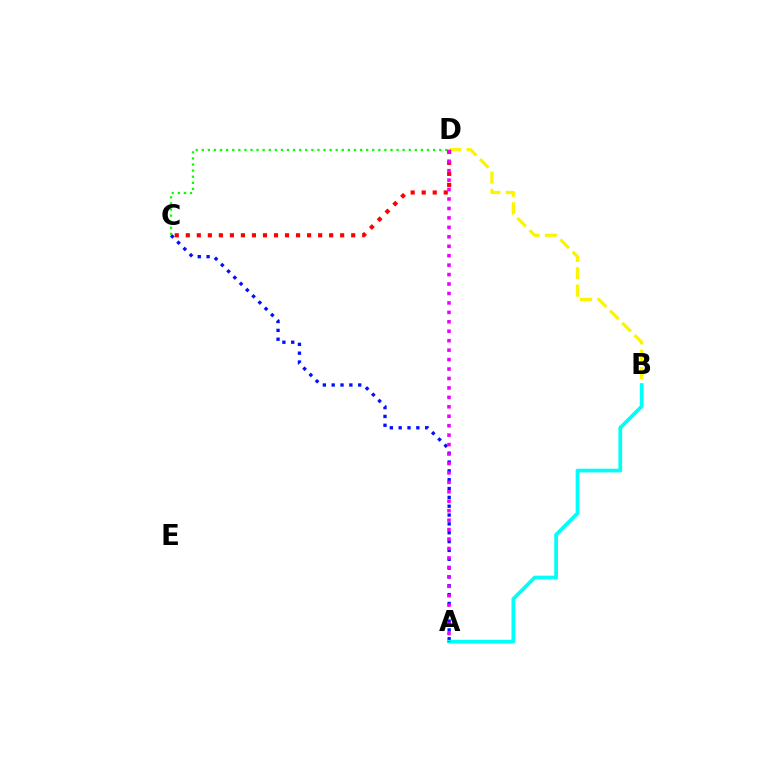{('A', 'C'): [{'color': '#0010ff', 'line_style': 'dotted', 'thickness': 2.4}], ('C', 'D'): [{'color': '#08ff00', 'line_style': 'dotted', 'thickness': 1.65}, {'color': '#ff0000', 'line_style': 'dotted', 'thickness': 3.0}], ('B', 'D'): [{'color': '#fcf500', 'line_style': 'dashed', 'thickness': 2.36}], ('A', 'B'): [{'color': '#00fff6', 'line_style': 'solid', 'thickness': 2.68}], ('A', 'D'): [{'color': '#ee00ff', 'line_style': 'dotted', 'thickness': 2.57}]}